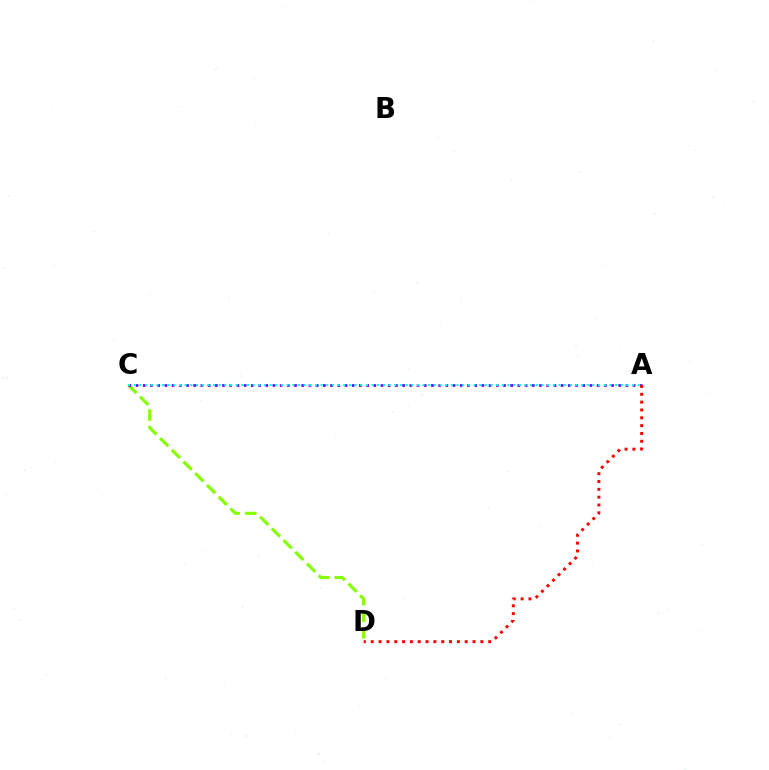{('C', 'D'): [{'color': '#84ff00', 'line_style': 'dashed', 'thickness': 2.25}], ('A', 'C'): [{'color': '#7200ff', 'line_style': 'dotted', 'thickness': 1.96}, {'color': '#00fff6', 'line_style': 'dotted', 'thickness': 1.54}], ('A', 'D'): [{'color': '#ff0000', 'line_style': 'dotted', 'thickness': 2.13}]}